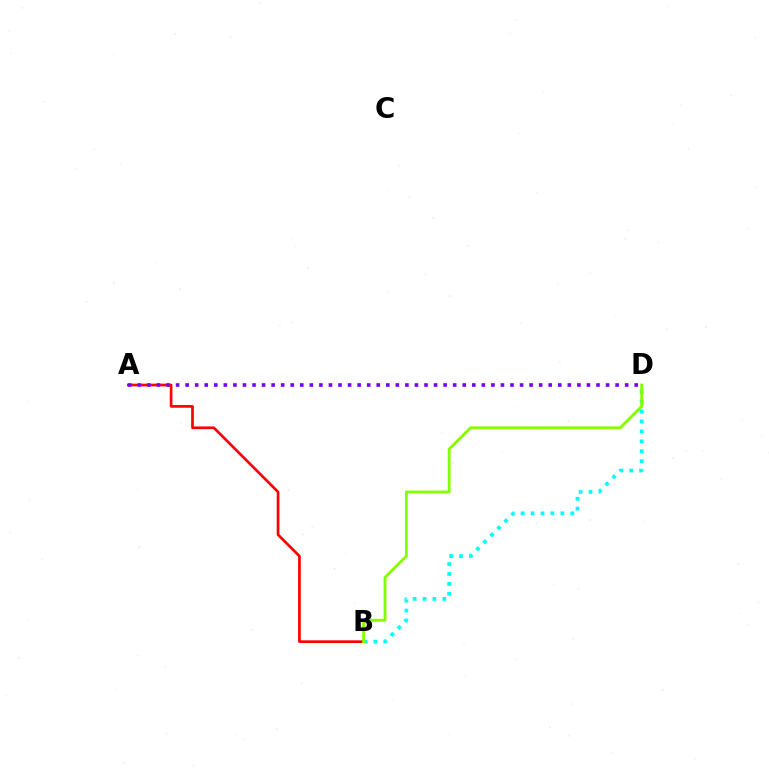{('A', 'B'): [{'color': '#ff0000', 'line_style': 'solid', 'thickness': 1.93}], ('A', 'D'): [{'color': '#7200ff', 'line_style': 'dotted', 'thickness': 2.6}], ('B', 'D'): [{'color': '#00fff6', 'line_style': 'dotted', 'thickness': 2.69}, {'color': '#84ff00', 'line_style': 'solid', 'thickness': 2.04}]}